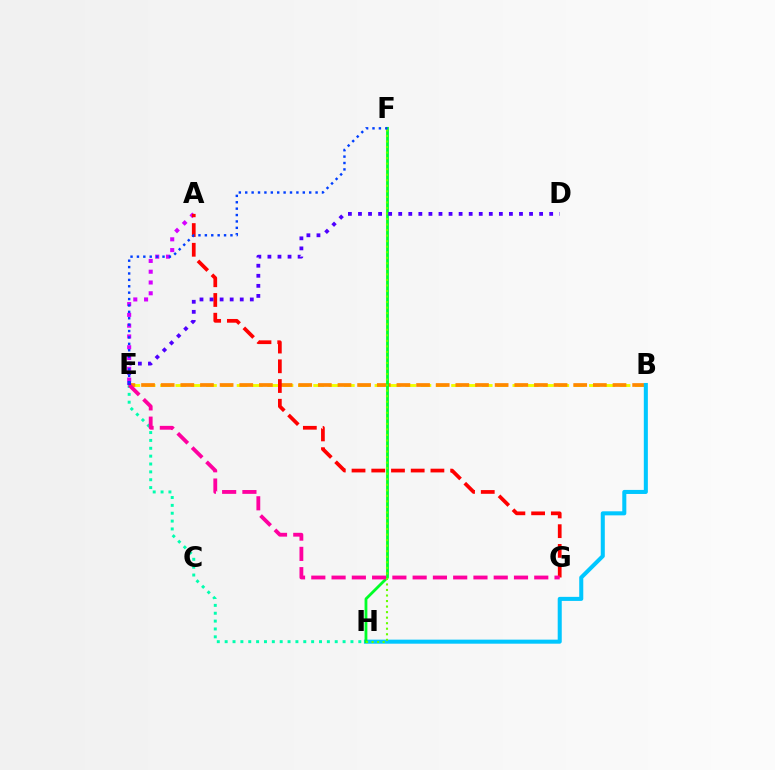{('B', 'E'): [{'color': '#eeff00', 'line_style': 'dashed', 'thickness': 2.08}, {'color': '#ff8800', 'line_style': 'dashed', 'thickness': 2.67}], ('B', 'H'): [{'color': '#00c7ff', 'line_style': 'solid', 'thickness': 2.91}], ('A', 'E'): [{'color': '#d600ff', 'line_style': 'dotted', 'thickness': 2.93}], ('E', 'H'): [{'color': '#00ffaf', 'line_style': 'dotted', 'thickness': 2.14}], ('A', 'G'): [{'color': '#ff0000', 'line_style': 'dashed', 'thickness': 2.68}], ('F', 'H'): [{'color': '#00ff27', 'line_style': 'solid', 'thickness': 2.02}, {'color': '#66ff00', 'line_style': 'dotted', 'thickness': 1.5}], ('E', 'G'): [{'color': '#ff00a0', 'line_style': 'dashed', 'thickness': 2.75}], ('D', 'E'): [{'color': '#4f00ff', 'line_style': 'dotted', 'thickness': 2.73}], ('E', 'F'): [{'color': '#003fff', 'line_style': 'dotted', 'thickness': 1.74}]}